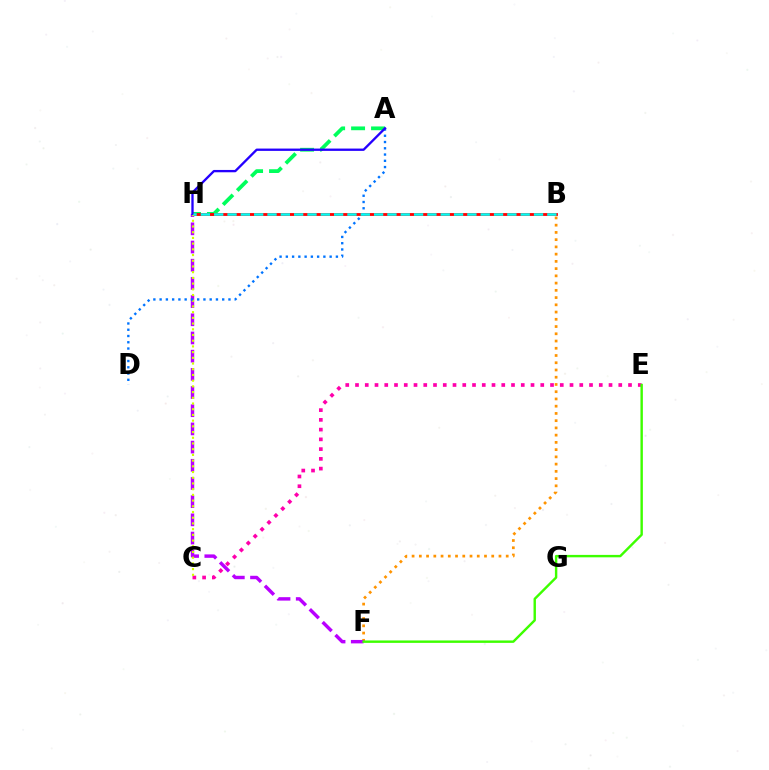{('C', 'E'): [{'color': '#ff00ac', 'line_style': 'dotted', 'thickness': 2.65}], ('B', 'F'): [{'color': '#ff9400', 'line_style': 'dotted', 'thickness': 1.97}], ('F', 'H'): [{'color': '#b900ff', 'line_style': 'dashed', 'thickness': 2.47}], ('A', 'H'): [{'color': '#00ff5c', 'line_style': 'dashed', 'thickness': 2.71}, {'color': '#2500ff', 'line_style': 'solid', 'thickness': 1.67}], ('B', 'H'): [{'color': '#ff0000', 'line_style': 'solid', 'thickness': 2.04}, {'color': '#00fff6', 'line_style': 'dashed', 'thickness': 1.81}], ('C', 'H'): [{'color': '#d1ff00', 'line_style': 'dotted', 'thickness': 1.55}], ('A', 'D'): [{'color': '#0074ff', 'line_style': 'dotted', 'thickness': 1.7}], ('E', 'F'): [{'color': '#3dff00', 'line_style': 'solid', 'thickness': 1.74}]}